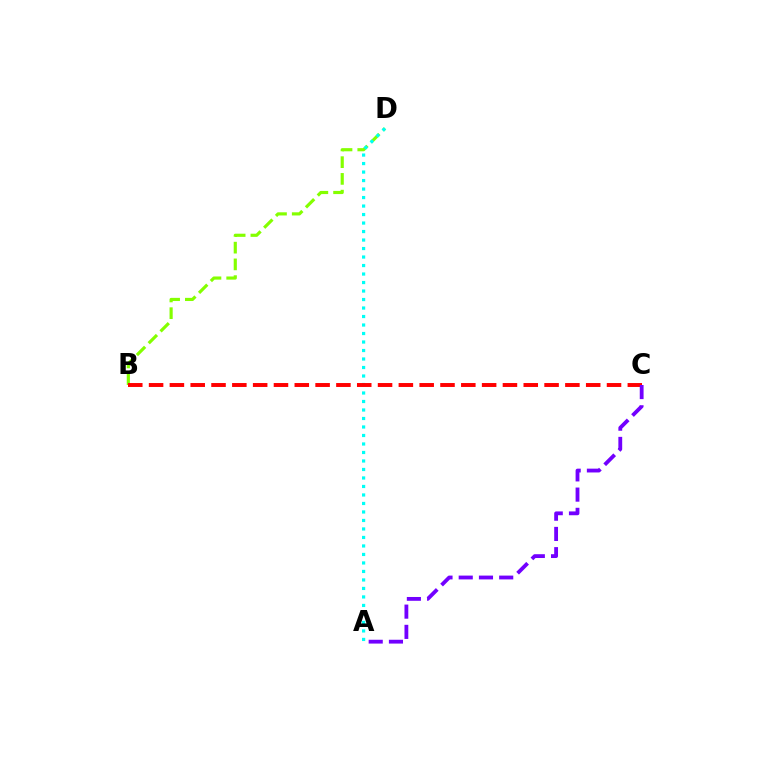{('B', 'D'): [{'color': '#84ff00', 'line_style': 'dashed', 'thickness': 2.27}], ('A', 'D'): [{'color': '#00fff6', 'line_style': 'dotted', 'thickness': 2.31}], ('B', 'C'): [{'color': '#ff0000', 'line_style': 'dashed', 'thickness': 2.83}], ('A', 'C'): [{'color': '#7200ff', 'line_style': 'dashed', 'thickness': 2.75}]}